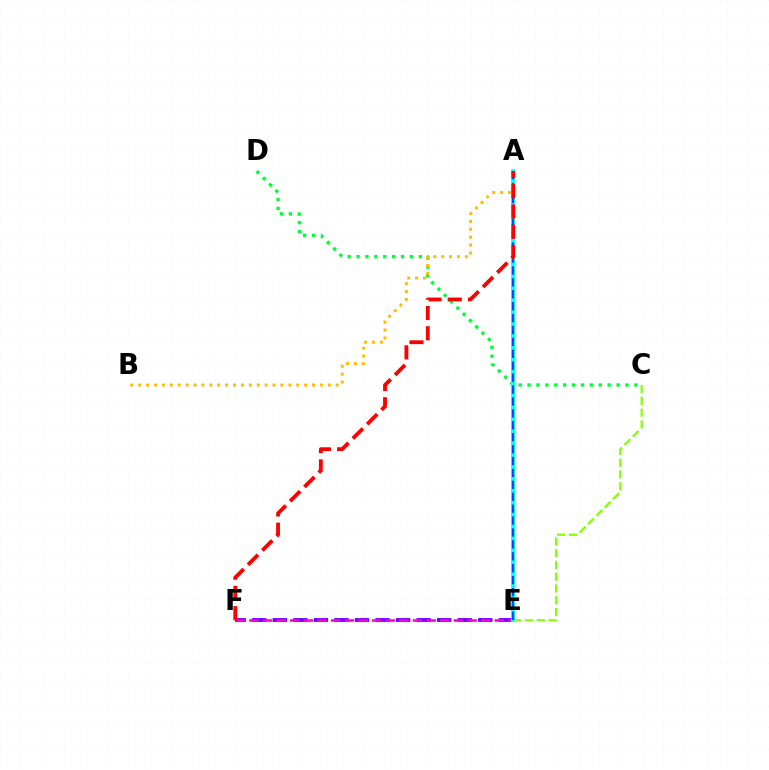{('C', 'E'): [{'color': '#84ff00', 'line_style': 'dashed', 'thickness': 1.6}], ('E', 'F'): [{'color': '#7200ff', 'line_style': 'dashed', 'thickness': 2.79}, {'color': '#ff00cf', 'line_style': 'dashed', 'thickness': 1.85}], ('C', 'D'): [{'color': '#00ff39', 'line_style': 'dotted', 'thickness': 2.42}], ('A', 'B'): [{'color': '#ffbd00', 'line_style': 'dotted', 'thickness': 2.15}], ('A', 'E'): [{'color': '#00fff6', 'line_style': 'solid', 'thickness': 2.71}, {'color': '#004bff', 'line_style': 'dashed', 'thickness': 1.62}], ('A', 'F'): [{'color': '#ff0000', 'line_style': 'dashed', 'thickness': 2.75}]}